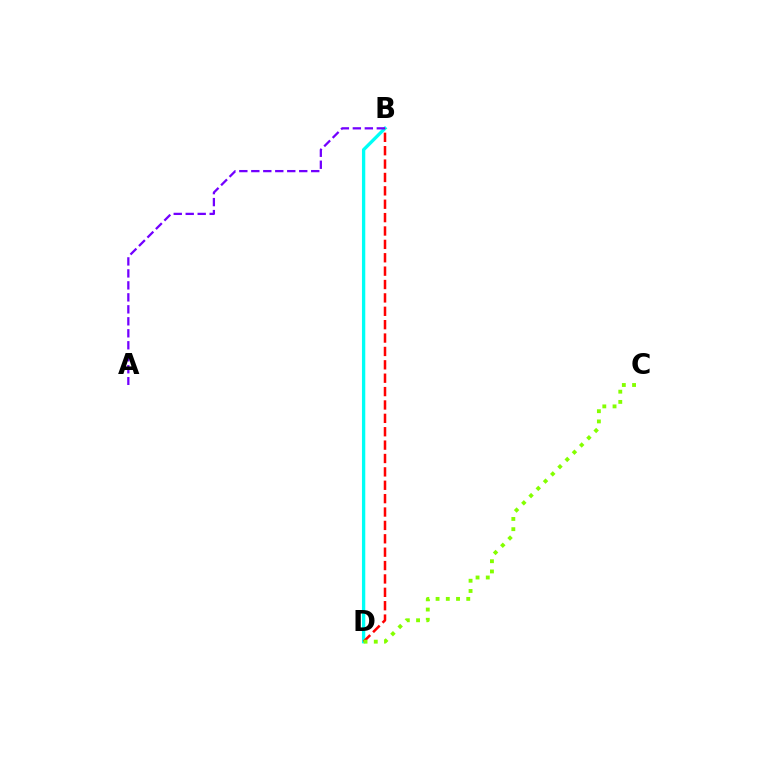{('B', 'D'): [{'color': '#00fff6', 'line_style': 'solid', 'thickness': 2.39}, {'color': '#ff0000', 'line_style': 'dashed', 'thickness': 1.82}], ('A', 'B'): [{'color': '#7200ff', 'line_style': 'dashed', 'thickness': 1.63}], ('C', 'D'): [{'color': '#84ff00', 'line_style': 'dotted', 'thickness': 2.78}]}